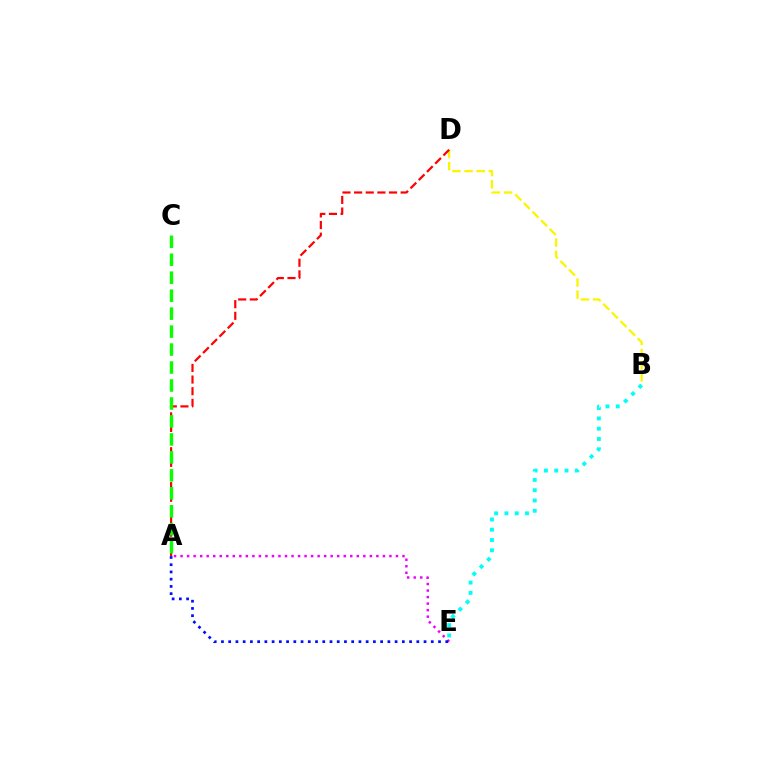{('A', 'E'): [{'color': '#ee00ff', 'line_style': 'dotted', 'thickness': 1.77}, {'color': '#0010ff', 'line_style': 'dotted', 'thickness': 1.97}], ('B', 'E'): [{'color': '#00fff6', 'line_style': 'dotted', 'thickness': 2.79}], ('B', 'D'): [{'color': '#fcf500', 'line_style': 'dashed', 'thickness': 1.65}], ('A', 'D'): [{'color': '#ff0000', 'line_style': 'dashed', 'thickness': 1.58}], ('A', 'C'): [{'color': '#08ff00', 'line_style': 'dashed', 'thickness': 2.44}]}